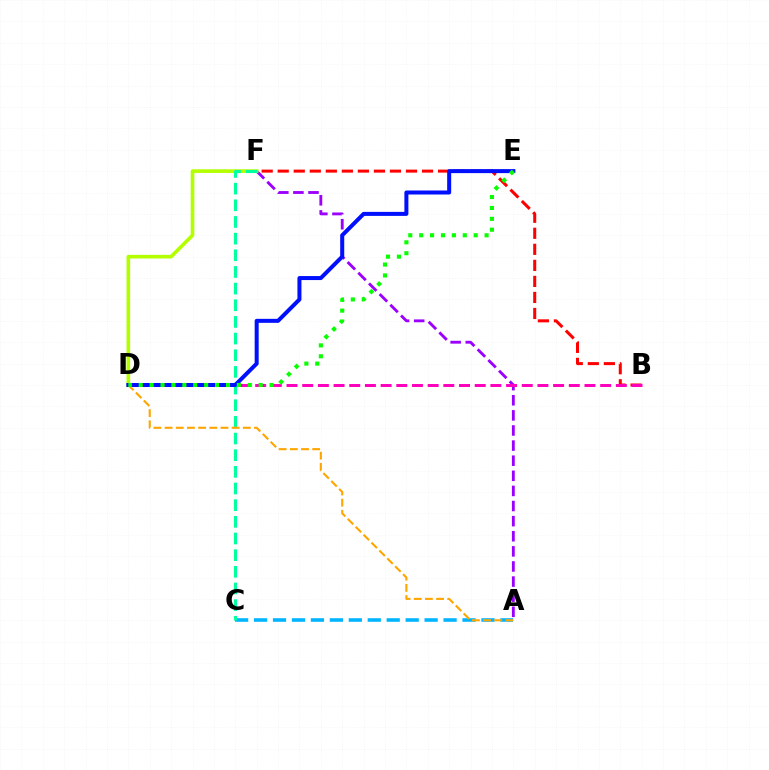{('A', 'F'): [{'color': '#9b00ff', 'line_style': 'dashed', 'thickness': 2.05}], ('B', 'F'): [{'color': '#ff0000', 'line_style': 'dashed', 'thickness': 2.18}], ('B', 'D'): [{'color': '#ff00bd', 'line_style': 'dashed', 'thickness': 2.13}], ('A', 'C'): [{'color': '#00b5ff', 'line_style': 'dashed', 'thickness': 2.57}], ('D', 'F'): [{'color': '#b3ff00', 'line_style': 'solid', 'thickness': 2.62}], ('C', 'F'): [{'color': '#00ff9d', 'line_style': 'dashed', 'thickness': 2.26}], ('A', 'D'): [{'color': '#ffa500', 'line_style': 'dashed', 'thickness': 1.52}], ('D', 'E'): [{'color': '#0010ff', 'line_style': 'solid', 'thickness': 2.89}, {'color': '#08ff00', 'line_style': 'dotted', 'thickness': 2.96}]}